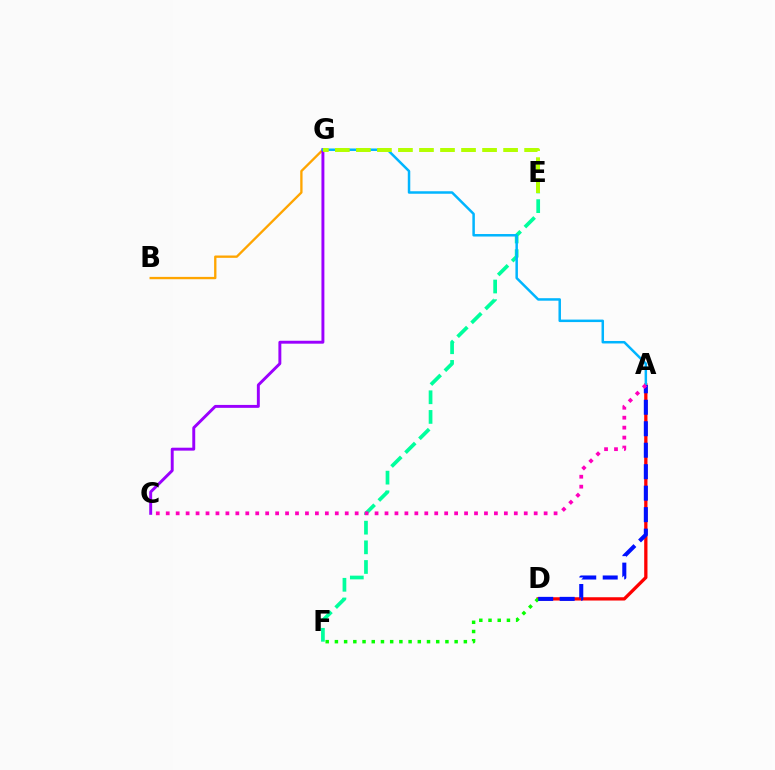{('A', 'D'): [{'color': '#ff0000', 'line_style': 'solid', 'thickness': 2.36}, {'color': '#0010ff', 'line_style': 'dashed', 'thickness': 2.92}], ('B', 'G'): [{'color': '#ffa500', 'line_style': 'solid', 'thickness': 1.68}], ('D', 'F'): [{'color': '#08ff00', 'line_style': 'dotted', 'thickness': 2.5}], ('C', 'G'): [{'color': '#9b00ff', 'line_style': 'solid', 'thickness': 2.11}], ('E', 'F'): [{'color': '#00ff9d', 'line_style': 'dashed', 'thickness': 2.67}], ('A', 'G'): [{'color': '#00b5ff', 'line_style': 'solid', 'thickness': 1.79}], ('E', 'G'): [{'color': '#b3ff00', 'line_style': 'dashed', 'thickness': 2.86}], ('A', 'C'): [{'color': '#ff00bd', 'line_style': 'dotted', 'thickness': 2.7}]}